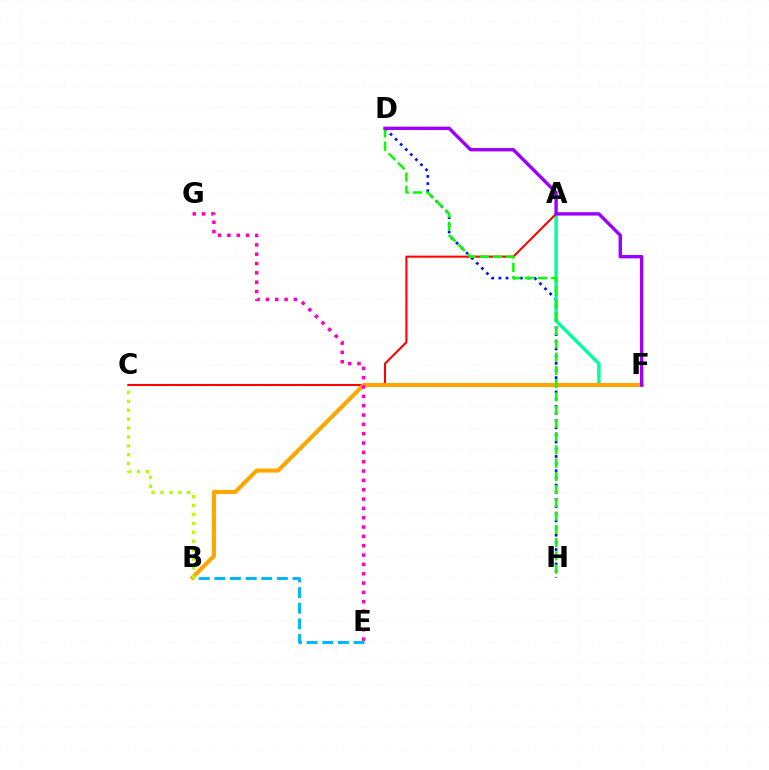{('D', 'H'): [{'color': '#0010ff', 'line_style': 'dotted', 'thickness': 1.95}, {'color': '#08ff00', 'line_style': 'dashed', 'thickness': 1.8}], ('A', 'F'): [{'color': '#00ff9d', 'line_style': 'solid', 'thickness': 2.46}], ('A', 'C'): [{'color': '#ff0000', 'line_style': 'solid', 'thickness': 1.5}], ('B', 'E'): [{'color': '#00b5ff', 'line_style': 'dashed', 'thickness': 2.12}], ('B', 'F'): [{'color': '#ffa500', 'line_style': 'solid', 'thickness': 2.94}], ('B', 'C'): [{'color': '#b3ff00', 'line_style': 'dotted', 'thickness': 2.42}], ('E', 'G'): [{'color': '#ff00bd', 'line_style': 'dotted', 'thickness': 2.54}], ('D', 'F'): [{'color': '#9b00ff', 'line_style': 'solid', 'thickness': 2.44}]}